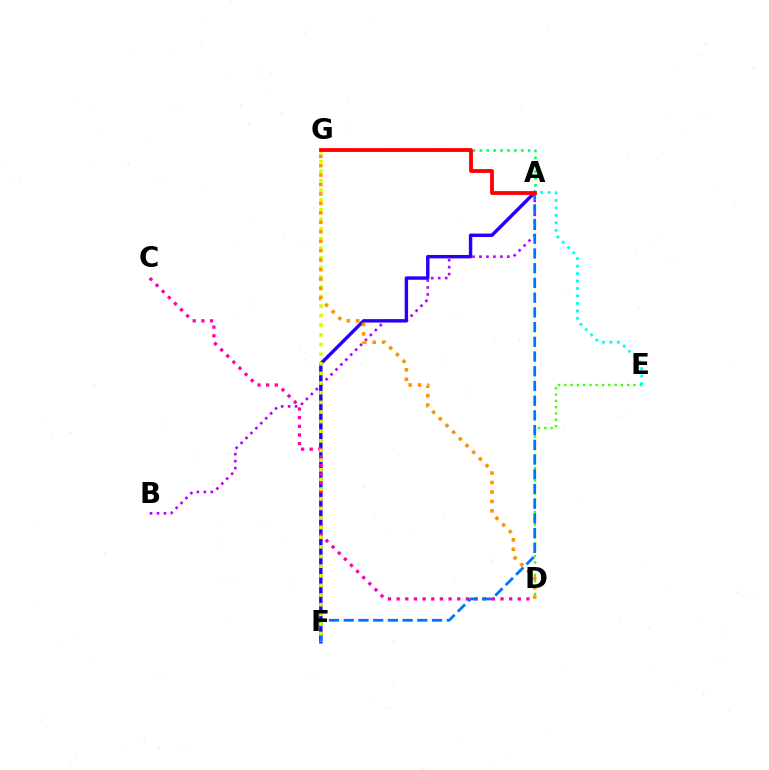{('A', 'B'): [{'color': '#b900ff', 'line_style': 'dotted', 'thickness': 1.89}], ('D', 'E'): [{'color': '#3dff00', 'line_style': 'dotted', 'thickness': 1.71}], ('A', 'F'): [{'color': '#2500ff', 'line_style': 'solid', 'thickness': 2.46}, {'color': '#0074ff', 'line_style': 'dashed', 'thickness': 2.0}], ('A', 'G'): [{'color': '#00ff5c', 'line_style': 'dotted', 'thickness': 1.87}, {'color': '#ff0000', 'line_style': 'solid', 'thickness': 2.74}], ('C', 'D'): [{'color': '#ff00ac', 'line_style': 'dotted', 'thickness': 2.35}], ('F', 'G'): [{'color': '#d1ff00', 'line_style': 'dotted', 'thickness': 2.62}], ('A', 'E'): [{'color': '#00fff6', 'line_style': 'dotted', 'thickness': 2.03}], ('D', 'G'): [{'color': '#ff9400', 'line_style': 'dotted', 'thickness': 2.57}]}